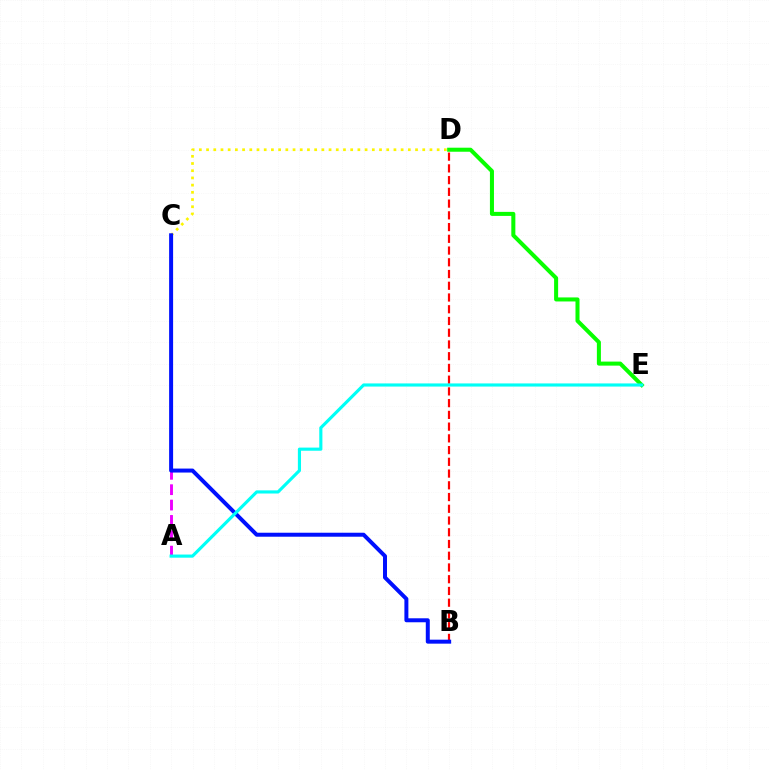{('C', 'D'): [{'color': '#fcf500', 'line_style': 'dotted', 'thickness': 1.96}], ('B', 'D'): [{'color': '#ff0000', 'line_style': 'dashed', 'thickness': 1.59}], ('D', 'E'): [{'color': '#08ff00', 'line_style': 'solid', 'thickness': 2.91}], ('A', 'C'): [{'color': '#ee00ff', 'line_style': 'dashed', 'thickness': 2.09}], ('B', 'C'): [{'color': '#0010ff', 'line_style': 'solid', 'thickness': 2.87}], ('A', 'E'): [{'color': '#00fff6', 'line_style': 'solid', 'thickness': 2.26}]}